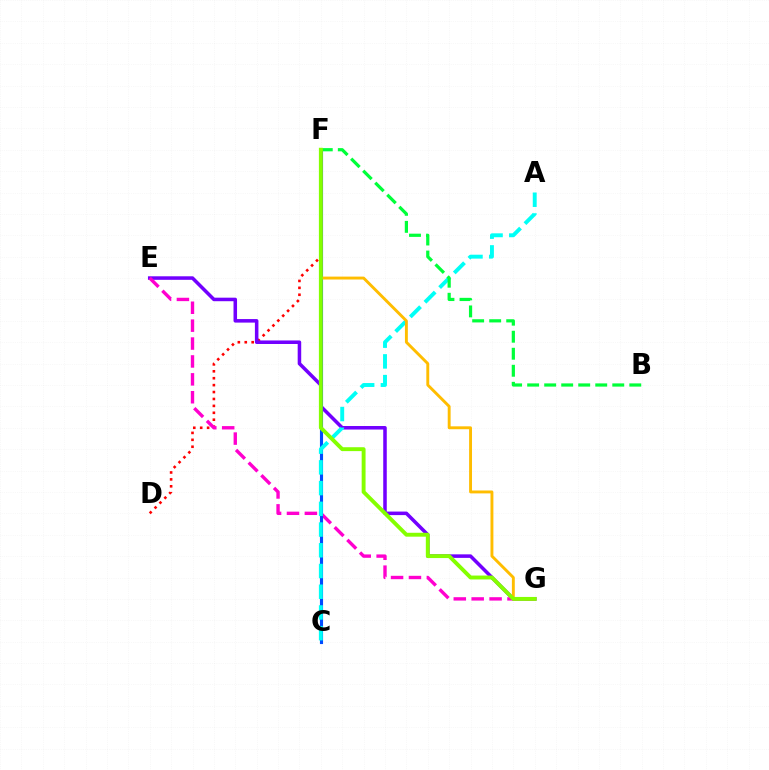{('D', 'F'): [{'color': '#ff0000', 'line_style': 'dotted', 'thickness': 1.88}], ('E', 'G'): [{'color': '#7200ff', 'line_style': 'solid', 'thickness': 2.54}, {'color': '#ff00cf', 'line_style': 'dashed', 'thickness': 2.43}], ('C', 'F'): [{'color': '#004bff', 'line_style': 'solid', 'thickness': 2.24}], ('A', 'C'): [{'color': '#00fff6', 'line_style': 'dashed', 'thickness': 2.82}], ('B', 'F'): [{'color': '#00ff39', 'line_style': 'dashed', 'thickness': 2.31}], ('F', 'G'): [{'color': '#ffbd00', 'line_style': 'solid', 'thickness': 2.09}, {'color': '#84ff00', 'line_style': 'solid', 'thickness': 2.81}]}